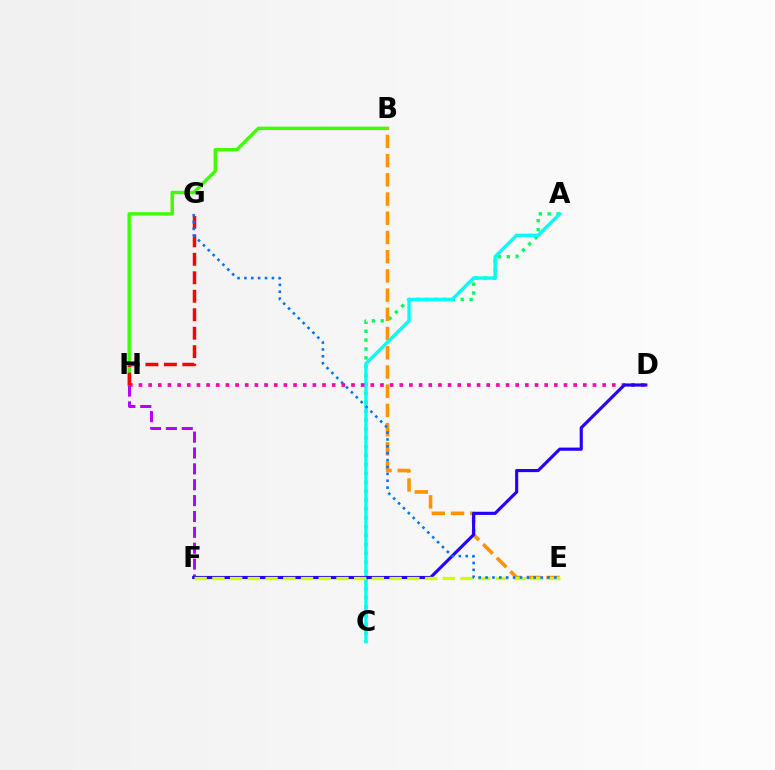{('B', 'H'): [{'color': '#3dff00', 'line_style': 'solid', 'thickness': 2.45}], ('A', 'C'): [{'color': '#00ff5c', 'line_style': 'dotted', 'thickness': 2.41}, {'color': '#00fff6', 'line_style': 'solid', 'thickness': 2.41}], ('B', 'E'): [{'color': '#ff9400', 'line_style': 'dashed', 'thickness': 2.61}], ('D', 'H'): [{'color': '#ff00ac', 'line_style': 'dotted', 'thickness': 2.62}], ('G', 'H'): [{'color': '#ff0000', 'line_style': 'dashed', 'thickness': 2.51}], ('F', 'H'): [{'color': '#b900ff', 'line_style': 'dashed', 'thickness': 2.16}], ('D', 'F'): [{'color': '#2500ff', 'line_style': 'solid', 'thickness': 2.26}], ('E', 'F'): [{'color': '#d1ff00', 'line_style': 'dashed', 'thickness': 2.41}], ('E', 'G'): [{'color': '#0074ff', 'line_style': 'dotted', 'thickness': 1.87}]}